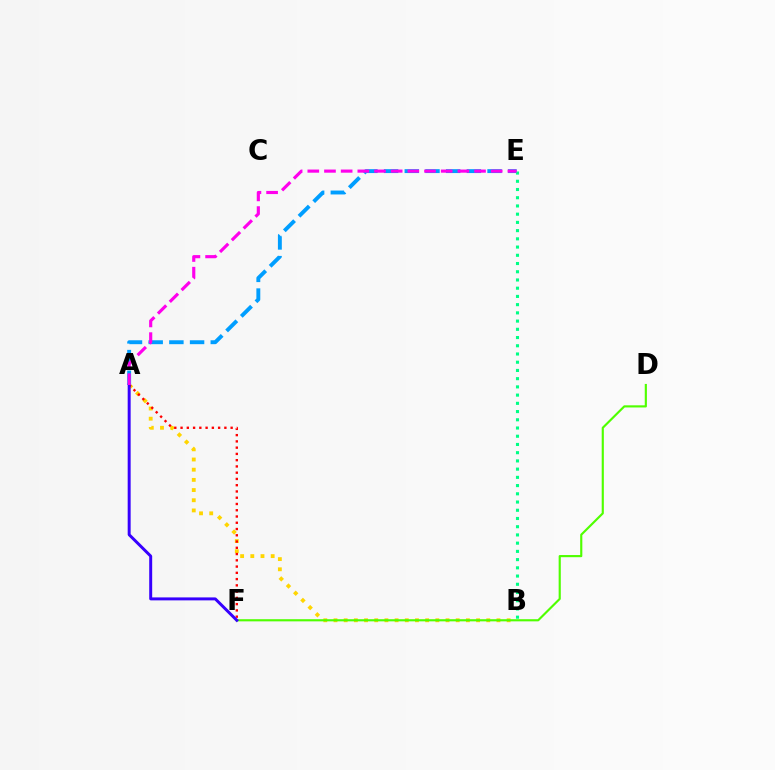{('A', 'E'): [{'color': '#009eff', 'line_style': 'dashed', 'thickness': 2.81}, {'color': '#ff00ed', 'line_style': 'dashed', 'thickness': 2.27}], ('A', 'B'): [{'color': '#ffd500', 'line_style': 'dotted', 'thickness': 2.77}], ('B', 'E'): [{'color': '#00ff86', 'line_style': 'dotted', 'thickness': 2.23}], ('D', 'F'): [{'color': '#4fff00', 'line_style': 'solid', 'thickness': 1.55}], ('A', 'F'): [{'color': '#ff0000', 'line_style': 'dotted', 'thickness': 1.7}, {'color': '#3700ff', 'line_style': 'solid', 'thickness': 2.14}]}